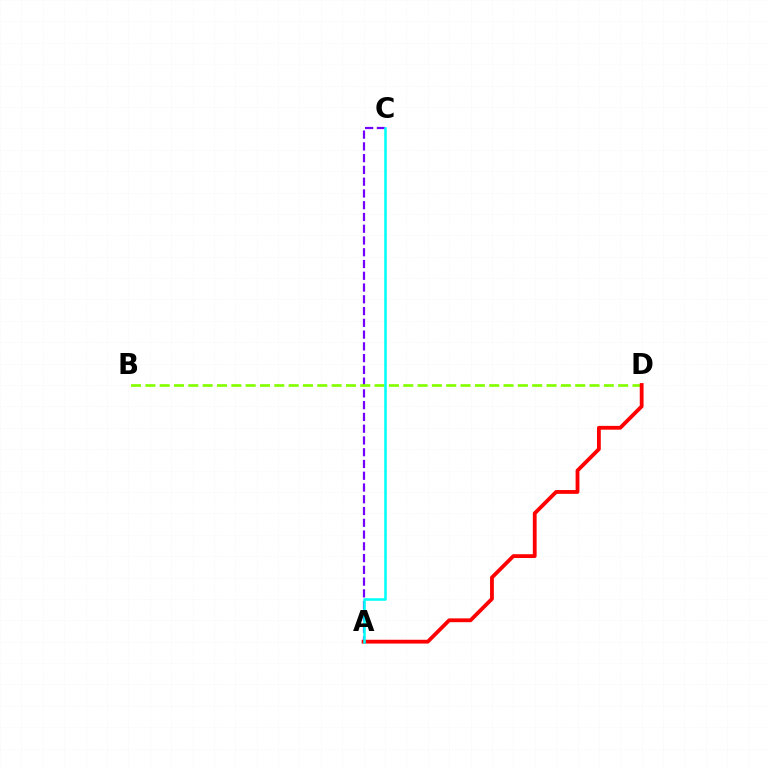{('A', 'C'): [{'color': '#7200ff', 'line_style': 'dashed', 'thickness': 1.6}, {'color': '#00fff6', 'line_style': 'solid', 'thickness': 1.84}], ('B', 'D'): [{'color': '#84ff00', 'line_style': 'dashed', 'thickness': 1.95}], ('A', 'D'): [{'color': '#ff0000', 'line_style': 'solid', 'thickness': 2.74}]}